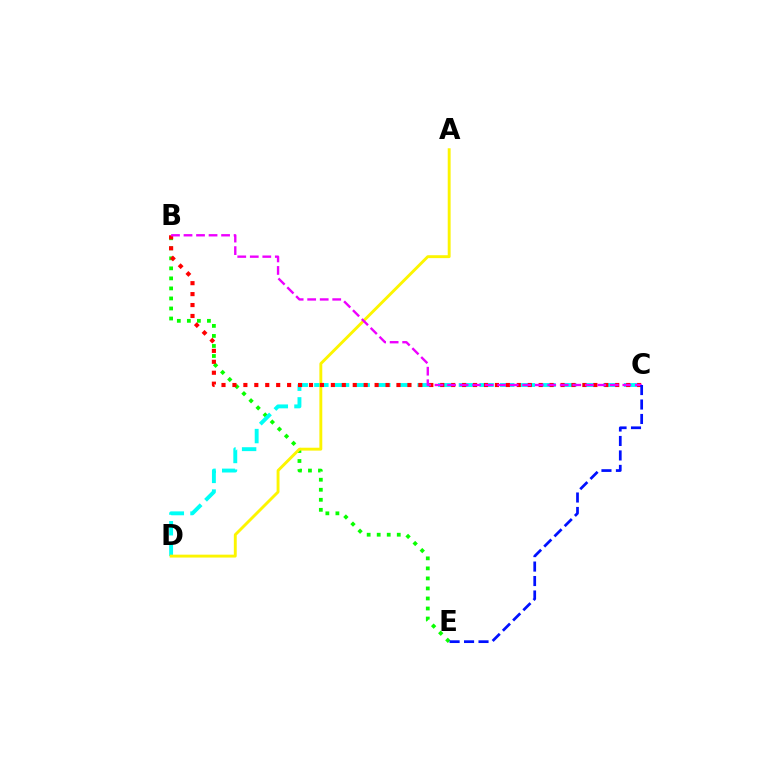{('B', 'E'): [{'color': '#08ff00', 'line_style': 'dotted', 'thickness': 2.73}], ('C', 'D'): [{'color': '#00fff6', 'line_style': 'dashed', 'thickness': 2.81}], ('A', 'D'): [{'color': '#fcf500', 'line_style': 'solid', 'thickness': 2.08}], ('B', 'C'): [{'color': '#ff0000', 'line_style': 'dotted', 'thickness': 2.97}, {'color': '#ee00ff', 'line_style': 'dashed', 'thickness': 1.7}], ('C', 'E'): [{'color': '#0010ff', 'line_style': 'dashed', 'thickness': 1.96}]}